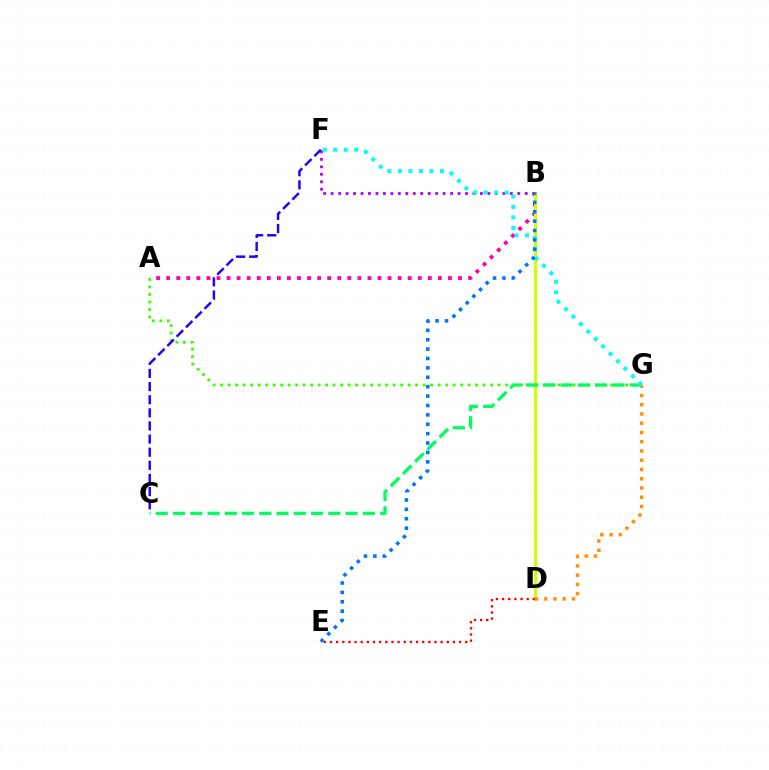{('A', 'B'): [{'color': '#ff00ac', 'line_style': 'dotted', 'thickness': 2.73}], ('B', 'D'): [{'color': '#d1ff00', 'line_style': 'solid', 'thickness': 2.26}], ('A', 'G'): [{'color': '#3dff00', 'line_style': 'dotted', 'thickness': 2.04}], ('D', 'E'): [{'color': '#ff0000', 'line_style': 'dotted', 'thickness': 1.67}], ('D', 'G'): [{'color': '#ff9400', 'line_style': 'dotted', 'thickness': 2.51}], ('C', 'G'): [{'color': '#00ff5c', 'line_style': 'dashed', 'thickness': 2.34}], ('B', 'F'): [{'color': '#b900ff', 'line_style': 'dotted', 'thickness': 2.03}], ('F', 'G'): [{'color': '#00fff6', 'line_style': 'dotted', 'thickness': 2.86}], ('C', 'F'): [{'color': '#2500ff', 'line_style': 'dashed', 'thickness': 1.78}], ('B', 'E'): [{'color': '#0074ff', 'line_style': 'dotted', 'thickness': 2.55}]}